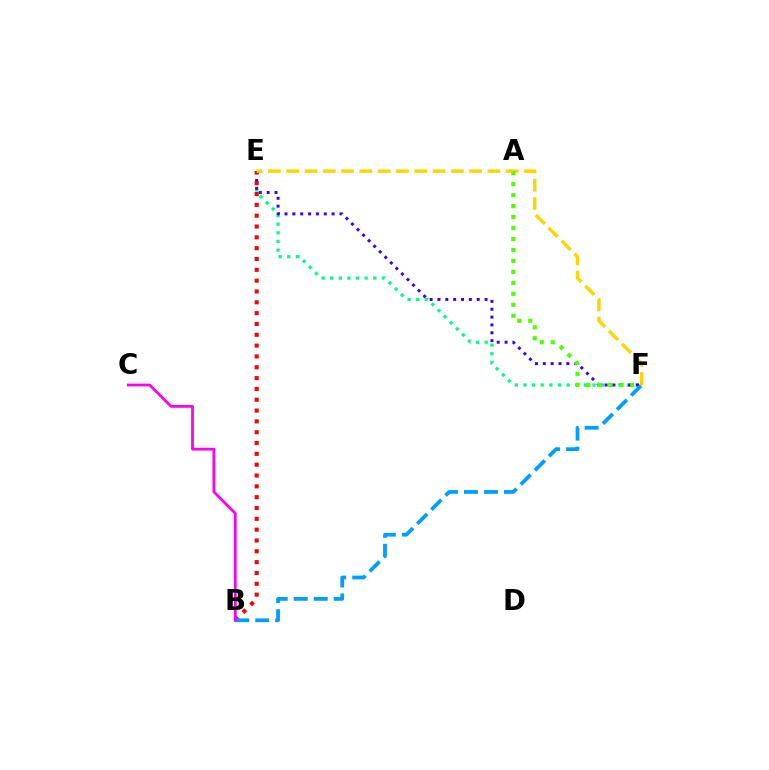{('E', 'F'): [{'color': '#00ff86', 'line_style': 'dotted', 'thickness': 2.34}, {'color': '#3700ff', 'line_style': 'dotted', 'thickness': 2.13}, {'color': '#ffd500', 'line_style': 'dashed', 'thickness': 2.48}], ('B', 'E'): [{'color': '#ff0000', 'line_style': 'dotted', 'thickness': 2.94}], ('B', 'F'): [{'color': '#009eff', 'line_style': 'dashed', 'thickness': 2.71}], ('A', 'F'): [{'color': '#4fff00', 'line_style': 'dotted', 'thickness': 2.98}], ('B', 'C'): [{'color': '#ff00ed', 'line_style': 'solid', 'thickness': 2.0}]}